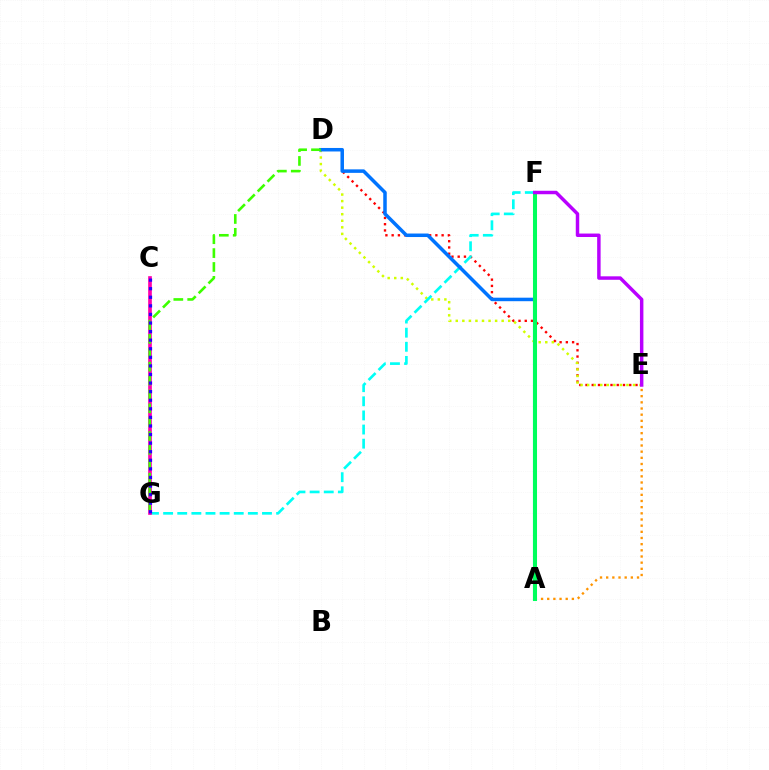{('D', 'E'): [{'color': '#ff0000', 'line_style': 'dotted', 'thickness': 1.7}, {'color': '#d1ff00', 'line_style': 'dotted', 'thickness': 1.78}], ('A', 'E'): [{'color': '#ff9400', 'line_style': 'dotted', 'thickness': 1.68}], ('F', 'G'): [{'color': '#00fff6', 'line_style': 'dashed', 'thickness': 1.92}], ('A', 'D'): [{'color': '#0074ff', 'line_style': 'solid', 'thickness': 2.53}], ('C', 'G'): [{'color': '#ff00ac', 'line_style': 'solid', 'thickness': 2.64}, {'color': '#2500ff', 'line_style': 'dotted', 'thickness': 2.33}], ('D', 'G'): [{'color': '#3dff00', 'line_style': 'dashed', 'thickness': 1.89}], ('A', 'F'): [{'color': '#00ff5c', 'line_style': 'solid', 'thickness': 2.91}], ('E', 'F'): [{'color': '#b900ff', 'line_style': 'solid', 'thickness': 2.49}]}